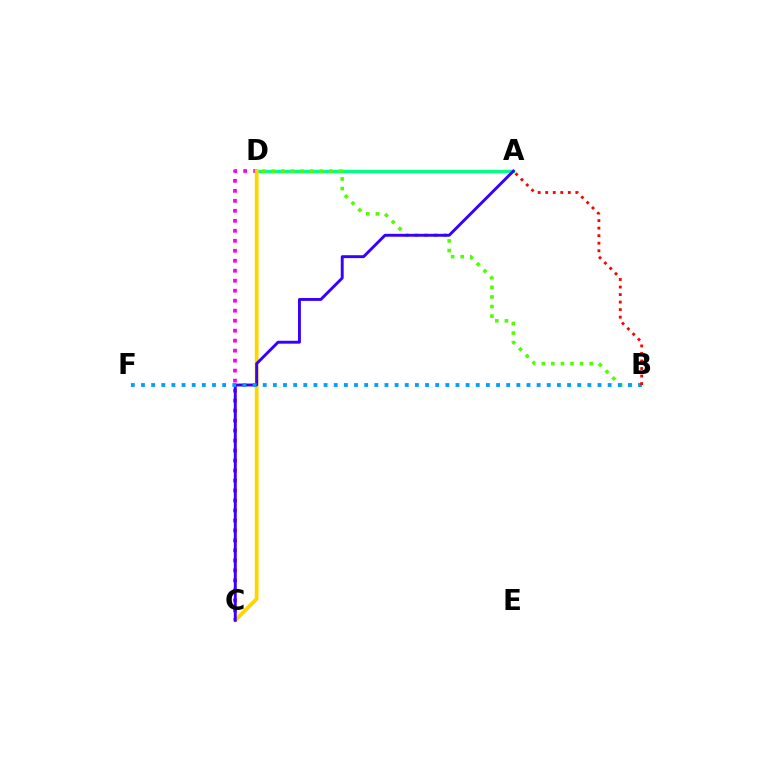{('C', 'D'): [{'color': '#ff00ed', 'line_style': 'dotted', 'thickness': 2.71}, {'color': '#ffd500', 'line_style': 'solid', 'thickness': 2.73}], ('A', 'D'): [{'color': '#00ff86', 'line_style': 'solid', 'thickness': 2.42}], ('B', 'D'): [{'color': '#4fff00', 'line_style': 'dotted', 'thickness': 2.6}], ('A', 'C'): [{'color': '#3700ff', 'line_style': 'solid', 'thickness': 2.1}], ('B', 'F'): [{'color': '#009eff', 'line_style': 'dotted', 'thickness': 2.76}], ('A', 'B'): [{'color': '#ff0000', 'line_style': 'dotted', 'thickness': 2.05}]}